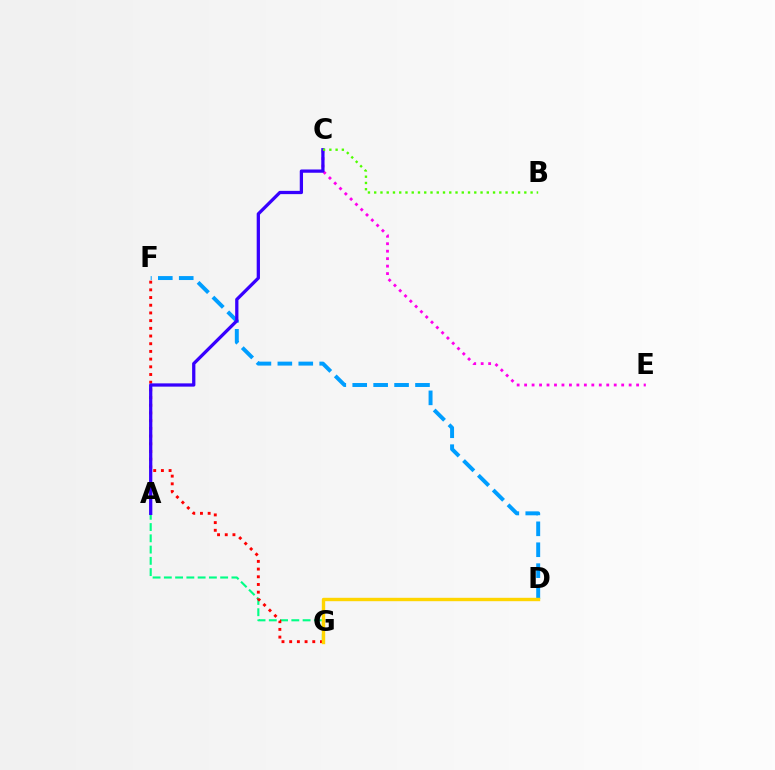{('C', 'E'): [{'color': '#ff00ed', 'line_style': 'dotted', 'thickness': 2.03}], ('D', 'F'): [{'color': '#009eff', 'line_style': 'dashed', 'thickness': 2.84}], ('A', 'G'): [{'color': '#00ff86', 'line_style': 'dashed', 'thickness': 1.53}], ('F', 'G'): [{'color': '#ff0000', 'line_style': 'dotted', 'thickness': 2.09}], ('D', 'G'): [{'color': '#ffd500', 'line_style': 'solid', 'thickness': 2.44}], ('A', 'C'): [{'color': '#3700ff', 'line_style': 'solid', 'thickness': 2.35}], ('B', 'C'): [{'color': '#4fff00', 'line_style': 'dotted', 'thickness': 1.7}]}